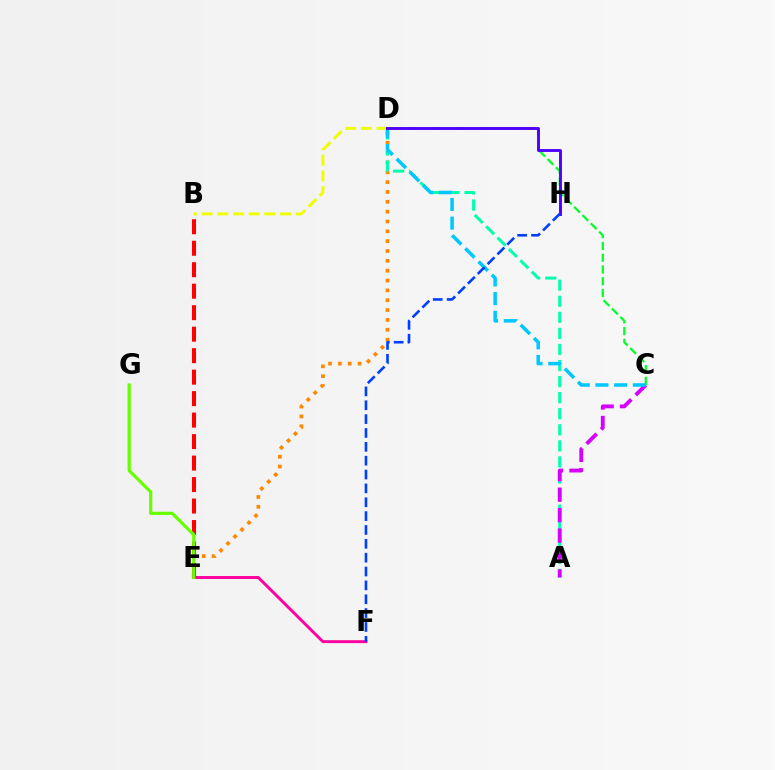{('B', 'D'): [{'color': '#eeff00', 'line_style': 'dashed', 'thickness': 2.13}], ('D', 'E'): [{'color': '#ff8800', 'line_style': 'dotted', 'thickness': 2.67}], ('E', 'F'): [{'color': '#ff00a0', 'line_style': 'solid', 'thickness': 2.1}], ('B', 'E'): [{'color': '#ff0000', 'line_style': 'dashed', 'thickness': 2.92}], ('A', 'D'): [{'color': '#00ffaf', 'line_style': 'dashed', 'thickness': 2.18}], ('A', 'C'): [{'color': '#d600ff', 'line_style': 'dashed', 'thickness': 2.78}], ('C', 'D'): [{'color': '#00ff27', 'line_style': 'dashed', 'thickness': 1.6}, {'color': '#00c7ff', 'line_style': 'dashed', 'thickness': 2.54}], ('E', 'G'): [{'color': '#66ff00', 'line_style': 'solid', 'thickness': 2.3}], ('D', 'H'): [{'color': '#4f00ff', 'line_style': 'solid', 'thickness': 2.09}], ('F', 'H'): [{'color': '#003fff', 'line_style': 'dashed', 'thickness': 1.88}]}